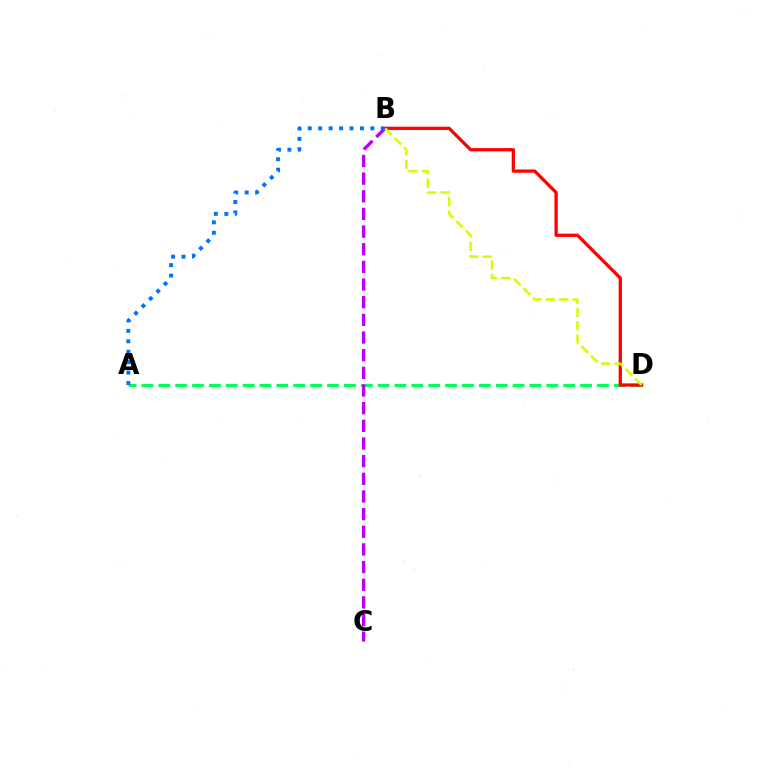{('A', 'D'): [{'color': '#00ff5c', 'line_style': 'dashed', 'thickness': 2.29}], ('B', 'C'): [{'color': '#b900ff', 'line_style': 'dashed', 'thickness': 2.4}], ('B', 'D'): [{'color': '#ff0000', 'line_style': 'solid', 'thickness': 2.34}, {'color': '#d1ff00', 'line_style': 'dashed', 'thickness': 1.82}], ('A', 'B'): [{'color': '#0074ff', 'line_style': 'dotted', 'thickness': 2.83}]}